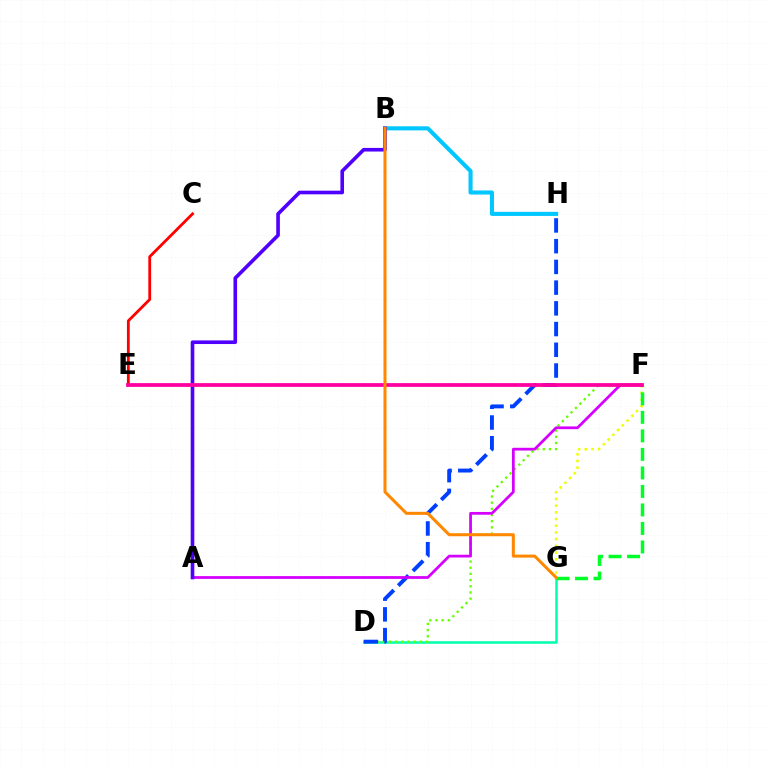{('F', 'G'): [{'color': '#eeff00', 'line_style': 'dotted', 'thickness': 1.82}, {'color': '#00ff27', 'line_style': 'dashed', 'thickness': 2.51}], ('B', 'H'): [{'color': '#00c7ff', 'line_style': 'solid', 'thickness': 2.94}], ('D', 'G'): [{'color': '#00ffaf', 'line_style': 'solid', 'thickness': 1.81}], ('C', 'E'): [{'color': '#ff0000', 'line_style': 'solid', 'thickness': 2.03}], ('D', 'F'): [{'color': '#66ff00', 'line_style': 'dotted', 'thickness': 1.68}], ('D', 'H'): [{'color': '#003fff', 'line_style': 'dashed', 'thickness': 2.82}], ('A', 'F'): [{'color': '#d600ff', 'line_style': 'solid', 'thickness': 1.99}], ('A', 'B'): [{'color': '#4f00ff', 'line_style': 'solid', 'thickness': 2.61}], ('E', 'F'): [{'color': '#ff00a0', 'line_style': 'solid', 'thickness': 2.71}], ('B', 'G'): [{'color': '#ff8800', 'line_style': 'solid', 'thickness': 2.18}]}